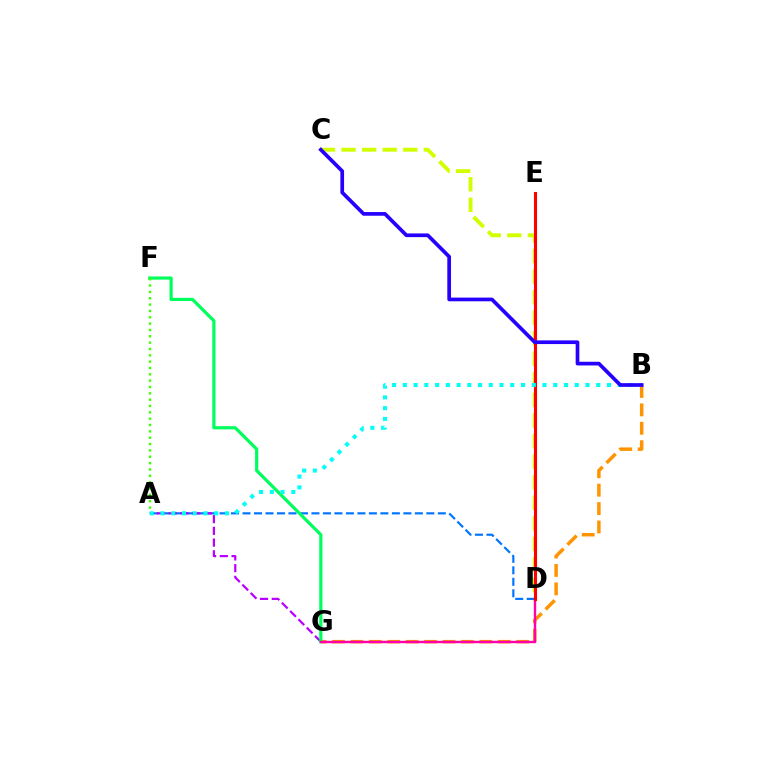{('C', 'D'): [{'color': '#d1ff00', 'line_style': 'dashed', 'thickness': 2.79}], ('A', 'D'): [{'color': '#0074ff', 'line_style': 'dashed', 'thickness': 1.56}], ('B', 'G'): [{'color': '#ff9400', 'line_style': 'dashed', 'thickness': 2.5}], ('A', 'G'): [{'color': '#b900ff', 'line_style': 'dashed', 'thickness': 1.59}], ('F', 'G'): [{'color': '#00ff5c', 'line_style': 'solid', 'thickness': 2.3}], ('D', 'G'): [{'color': '#ff00ac', 'line_style': 'solid', 'thickness': 1.73}], ('D', 'E'): [{'color': '#ff0000', 'line_style': 'solid', 'thickness': 2.23}], ('A', 'F'): [{'color': '#3dff00', 'line_style': 'dotted', 'thickness': 1.72}], ('A', 'B'): [{'color': '#00fff6', 'line_style': 'dotted', 'thickness': 2.92}], ('B', 'C'): [{'color': '#2500ff', 'line_style': 'solid', 'thickness': 2.66}]}